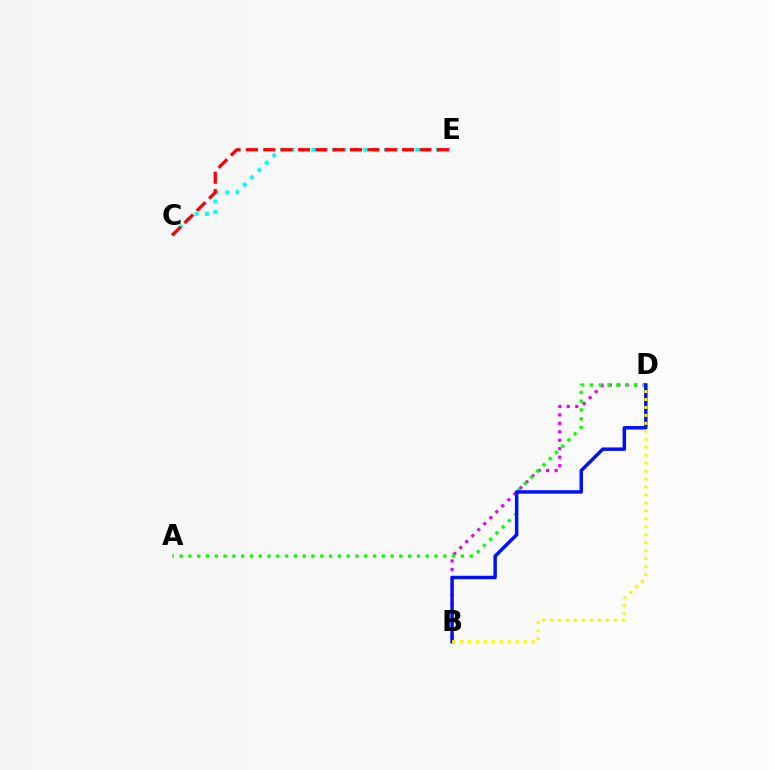{('B', 'D'): [{'color': '#ee00ff', 'line_style': 'dotted', 'thickness': 2.3}, {'color': '#0010ff', 'line_style': 'solid', 'thickness': 2.5}, {'color': '#fcf500', 'line_style': 'dotted', 'thickness': 2.16}], ('A', 'D'): [{'color': '#08ff00', 'line_style': 'dotted', 'thickness': 2.39}], ('C', 'E'): [{'color': '#00fff6', 'line_style': 'dotted', 'thickness': 2.82}, {'color': '#ff0000', 'line_style': 'dashed', 'thickness': 2.36}]}